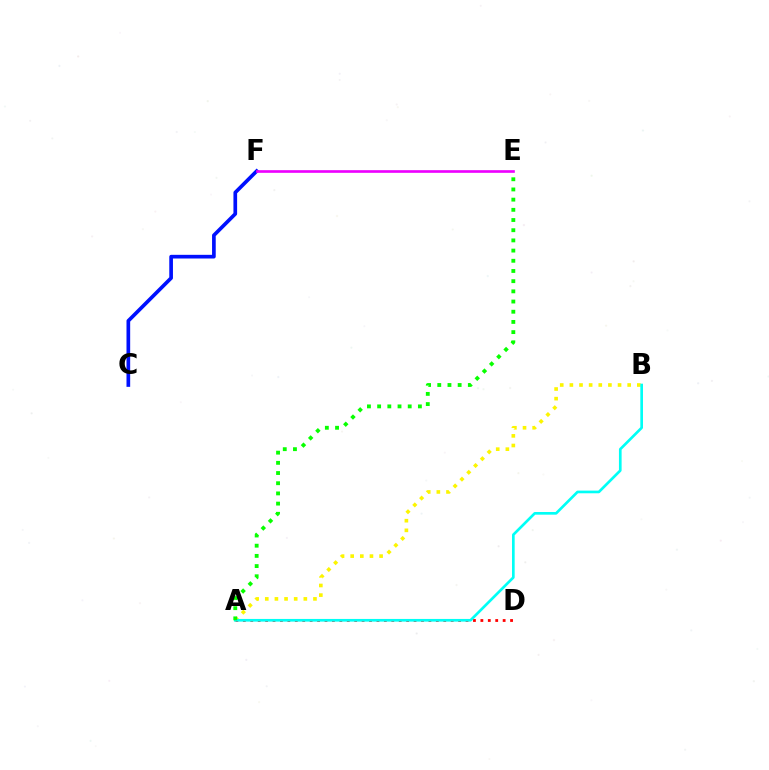{('A', 'B'): [{'color': '#fcf500', 'line_style': 'dotted', 'thickness': 2.62}, {'color': '#00fff6', 'line_style': 'solid', 'thickness': 1.92}], ('A', 'D'): [{'color': '#ff0000', 'line_style': 'dotted', 'thickness': 2.02}], ('C', 'F'): [{'color': '#0010ff', 'line_style': 'solid', 'thickness': 2.65}], ('A', 'E'): [{'color': '#08ff00', 'line_style': 'dotted', 'thickness': 2.77}], ('E', 'F'): [{'color': '#ee00ff', 'line_style': 'solid', 'thickness': 1.91}]}